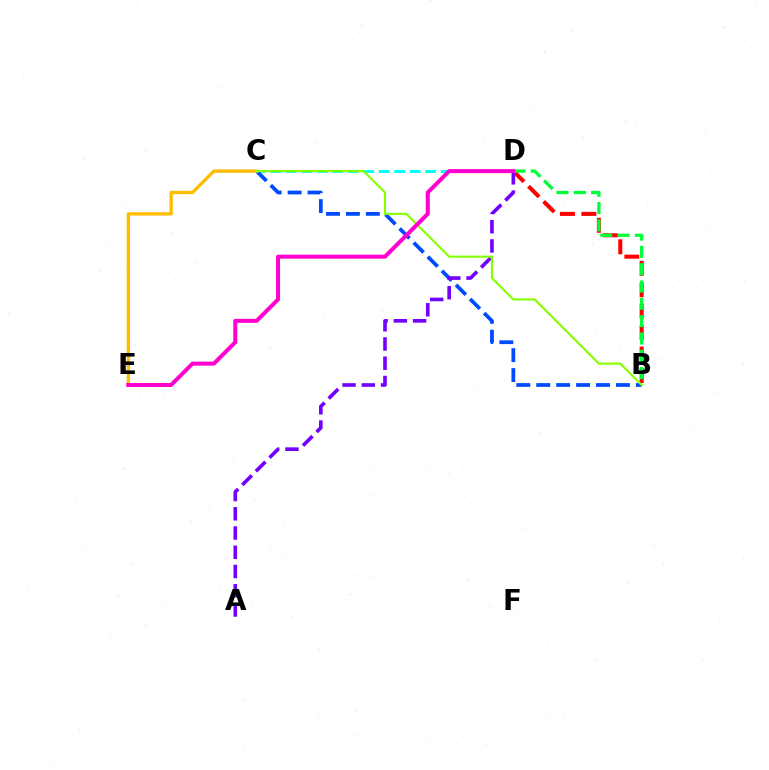{('B', 'D'): [{'color': '#ff0000', 'line_style': 'dashed', 'thickness': 2.91}, {'color': '#00ff39', 'line_style': 'dashed', 'thickness': 2.35}], ('C', 'D'): [{'color': '#00fff6', 'line_style': 'dashed', 'thickness': 2.1}], ('B', 'C'): [{'color': '#004bff', 'line_style': 'dashed', 'thickness': 2.71}, {'color': '#84ff00', 'line_style': 'solid', 'thickness': 1.51}], ('A', 'D'): [{'color': '#7200ff', 'line_style': 'dashed', 'thickness': 2.61}], ('C', 'E'): [{'color': '#ffbd00', 'line_style': 'solid', 'thickness': 2.41}], ('D', 'E'): [{'color': '#ff00cf', 'line_style': 'solid', 'thickness': 2.88}]}